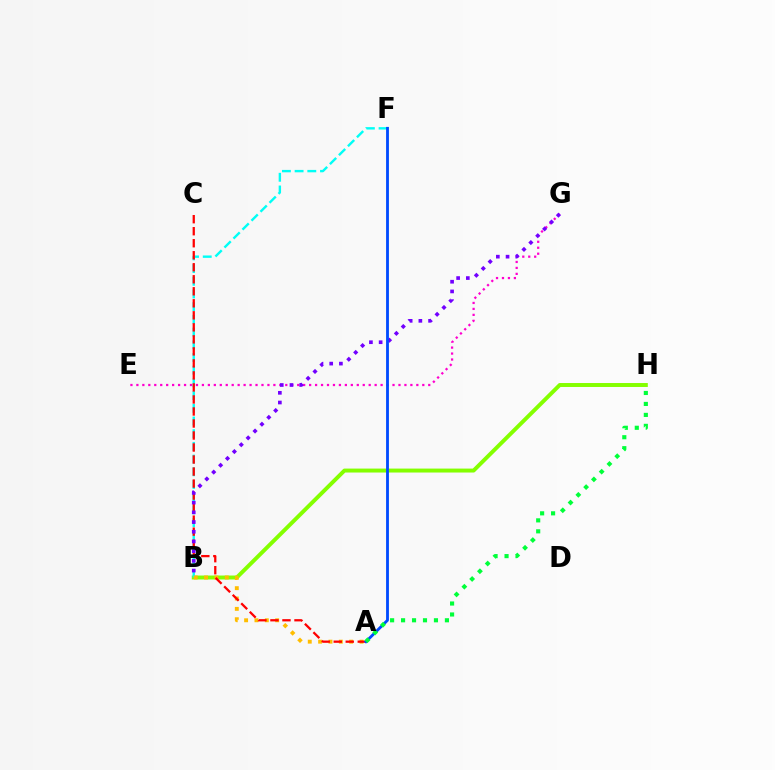{('B', 'H'): [{'color': '#84ff00', 'line_style': 'solid', 'thickness': 2.84}], ('B', 'F'): [{'color': '#00fff6', 'line_style': 'dashed', 'thickness': 1.73}], ('E', 'G'): [{'color': '#ff00cf', 'line_style': 'dotted', 'thickness': 1.62}], ('A', 'B'): [{'color': '#ffbd00', 'line_style': 'dotted', 'thickness': 2.81}], ('A', 'C'): [{'color': '#ff0000', 'line_style': 'dashed', 'thickness': 1.63}], ('B', 'G'): [{'color': '#7200ff', 'line_style': 'dotted', 'thickness': 2.64}], ('A', 'F'): [{'color': '#004bff', 'line_style': 'solid', 'thickness': 2.04}], ('A', 'H'): [{'color': '#00ff39', 'line_style': 'dotted', 'thickness': 2.98}]}